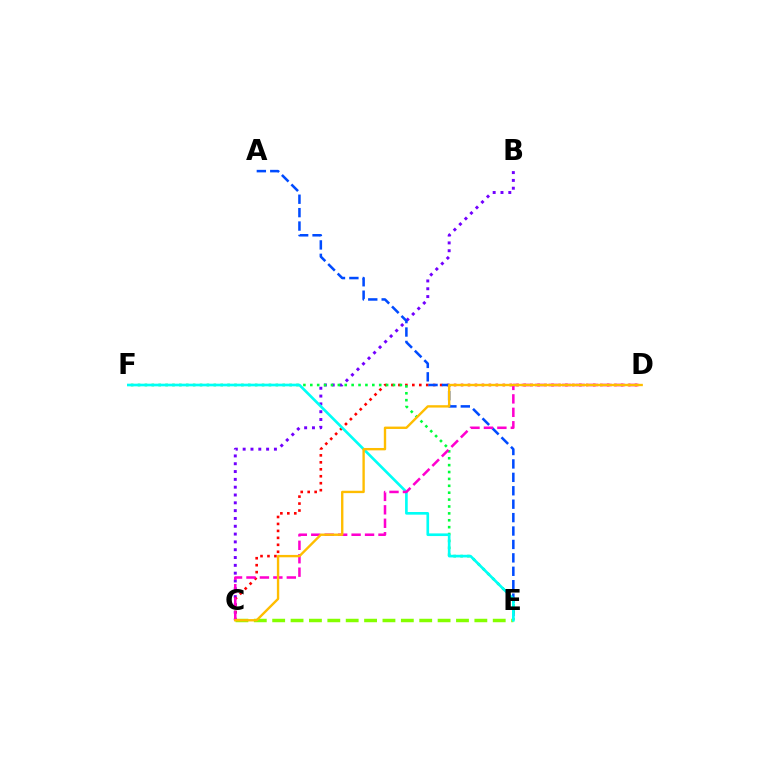{('B', 'C'): [{'color': '#7200ff', 'line_style': 'dotted', 'thickness': 2.12}], ('C', 'D'): [{'color': '#ff0000', 'line_style': 'dotted', 'thickness': 1.89}, {'color': '#ff00cf', 'line_style': 'dashed', 'thickness': 1.83}, {'color': '#ffbd00', 'line_style': 'solid', 'thickness': 1.71}], ('A', 'E'): [{'color': '#004bff', 'line_style': 'dashed', 'thickness': 1.82}], ('C', 'E'): [{'color': '#84ff00', 'line_style': 'dashed', 'thickness': 2.5}], ('E', 'F'): [{'color': '#00ff39', 'line_style': 'dotted', 'thickness': 1.87}, {'color': '#00fff6', 'line_style': 'solid', 'thickness': 1.91}]}